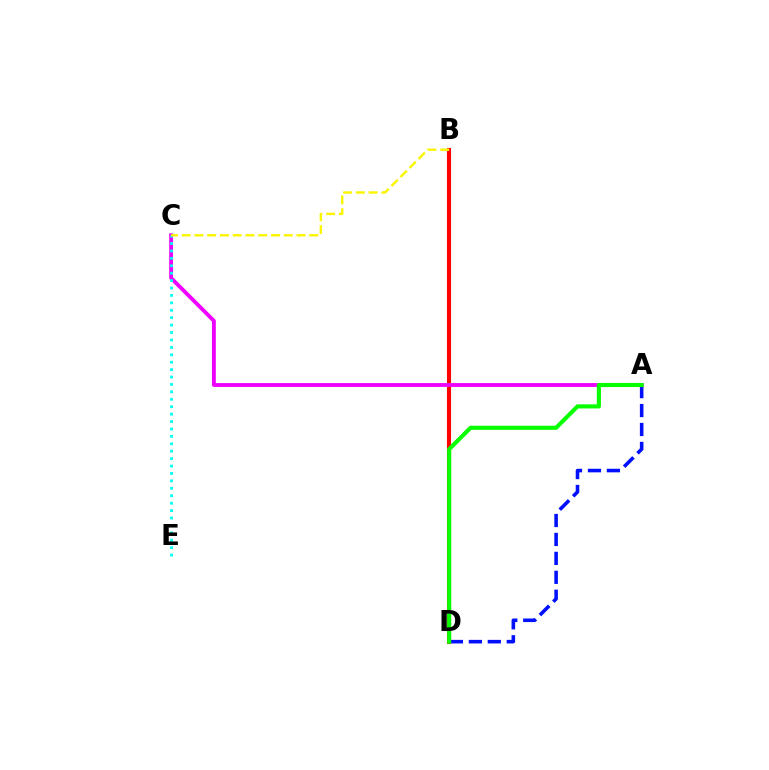{('A', 'D'): [{'color': '#0010ff', 'line_style': 'dashed', 'thickness': 2.57}, {'color': '#08ff00', 'line_style': 'solid', 'thickness': 2.96}], ('B', 'D'): [{'color': '#ff0000', 'line_style': 'solid', 'thickness': 2.95}], ('A', 'C'): [{'color': '#ee00ff', 'line_style': 'solid', 'thickness': 2.77}], ('C', 'E'): [{'color': '#00fff6', 'line_style': 'dotted', 'thickness': 2.02}], ('B', 'C'): [{'color': '#fcf500', 'line_style': 'dashed', 'thickness': 1.73}]}